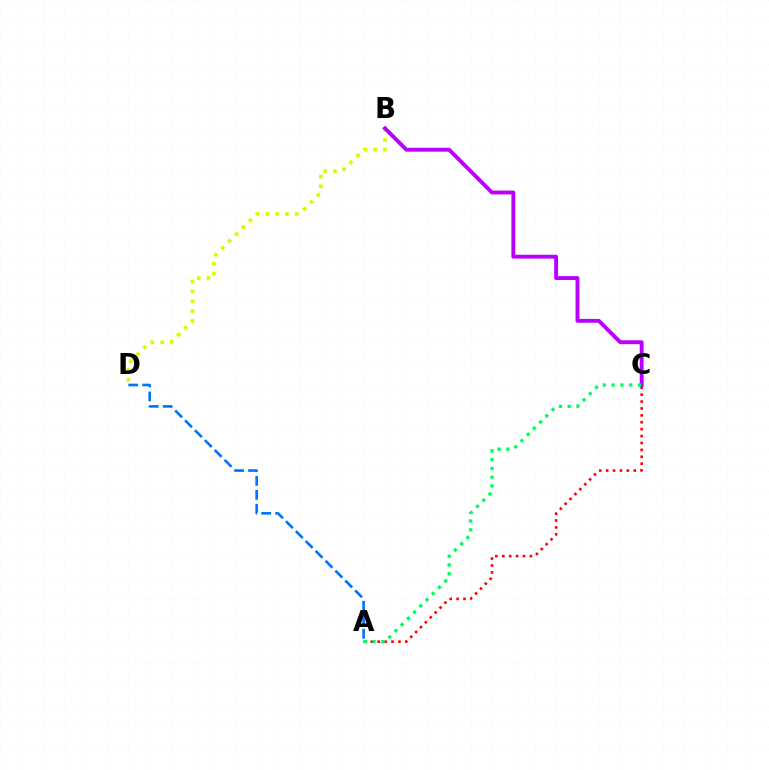{('B', 'D'): [{'color': '#d1ff00', 'line_style': 'dotted', 'thickness': 2.66}], ('A', 'C'): [{'color': '#ff0000', 'line_style': 'dotted', 'thickness': 1.88}, {'color': '#00ff5c', 'line_style': 'dotted', 'thickness': 2.39}], ('A', 'D'): [{'color': '#0074ff', 'line_style': 'dashed', 'thickness': 1.9}], ('B', 'C'): [{'color': '#b900ff', 'line_style': 'solid', 'thickness': 2.8}]}